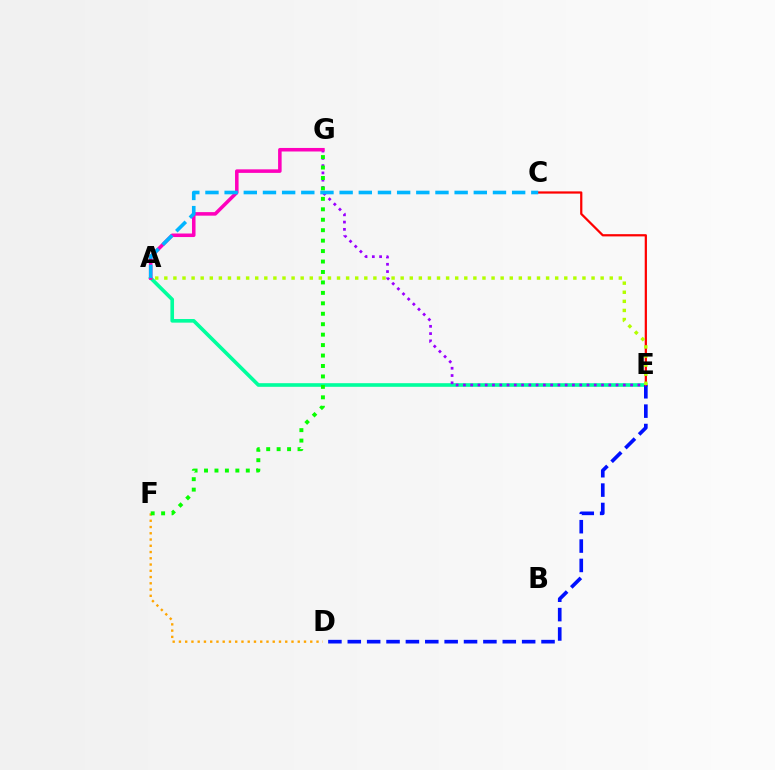{('D', 'F'): [{'color': '#ffa500', 'line_style': 'dotted', 'thickness': 1.7}], ('A', 'E'): [{'color': '#00ff9d', 'line_style': 'solid', 'thickness': 2.61}, {'color': '#b3ff00', 'line_style': 'dotted', 'thickness': 2.47}], ('D', 'E'): [{'color': '#0010ff', 'line_style': 'dashed', 'thickness': 2.63}], ('C', 'E'): [{'color': '#ff0000', 'line_style': 'solid', 'thickness': 1.61}], ('E', 'G'): [{'color': '#9b00ff', 'line_style': 'dotted', 'thickness': 1.97}], ('F', 'G'): [{'color': '#08ff00', 'line_style': 'dotted', 'thickness': 2.84}], ('A', 'G'): [{'color': '#ff00bd', 'line_style': 'solid', 'thickness': 2.55}], ('A', 'C'): [{'color': '#00b5ff', 'line_style': 'dashed', 'thickness': 2.6}]}